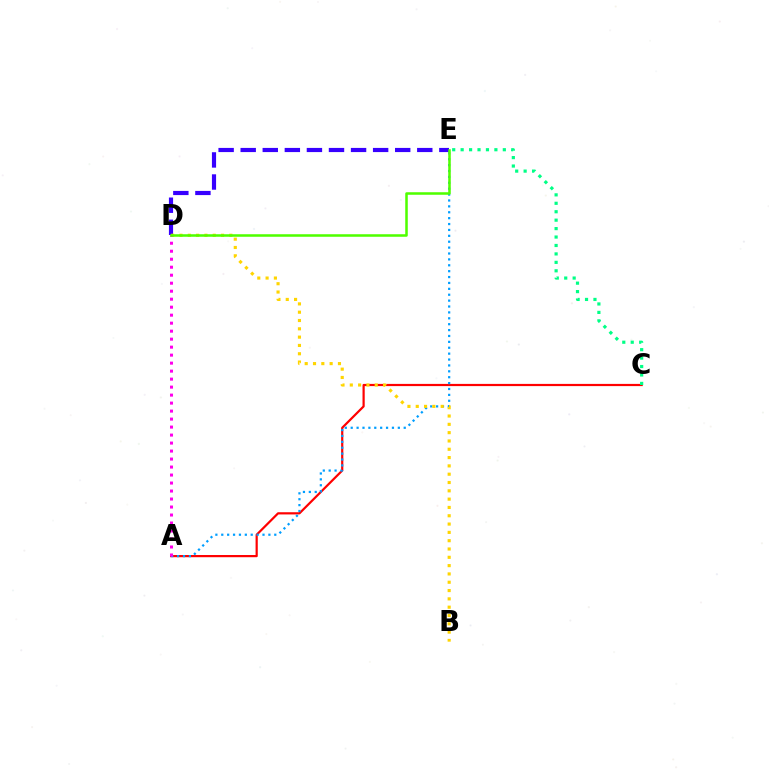{('A', 'C'): [{'color': '#ff0000', 'line_style': 'solid', 'thickness': 1.59}], ('A', 'E'): [{'color': '#009eff', 'line_style': 'dotted', 'thickness': 1.6}], ('D', 'E'): [{'color': '#3700ff', 'line_style': 'dashed', 'thickness': 3.0}, {'color': '#4fff00', 'line_style': 'solid', 'thickness': 1.82}], ('B', 'D'): [{'color': '#ffd500', 'line_style': 'dotted', 'thickness': 2.26}], ('C', 'E'): [{'color': '#00ff86', 'line_style': 'dotted', 'thickness': 2.29}], ('A', 'D'): [{'color': '#ff00ed', 'line_style': 'dotted', 'thickness': 2.17}]}